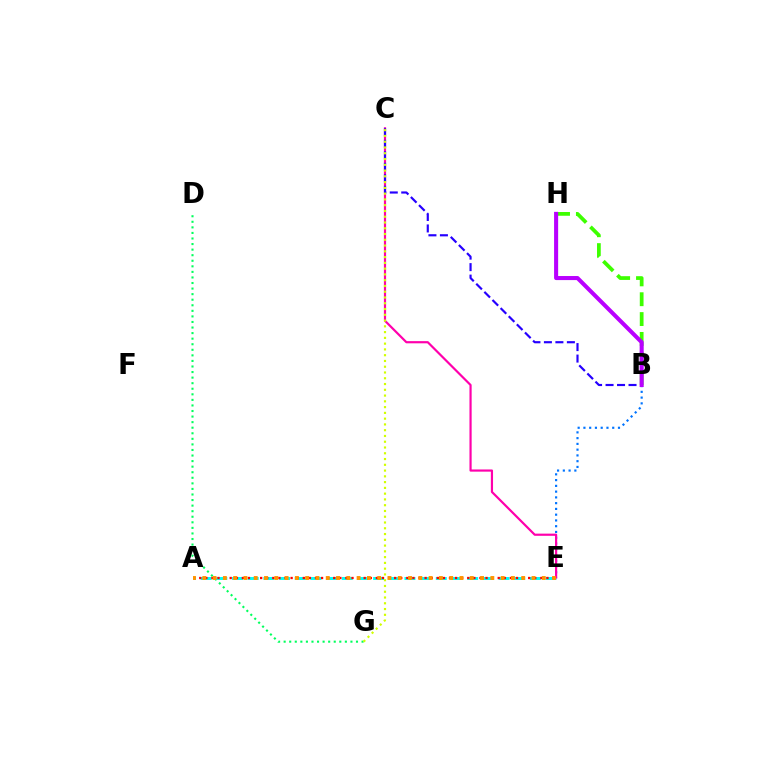{('B', 'E'): [{'color': '#0074ff', 'line_style': 'dotted', 'thickness': 1.57}], ('D', 'G'): [{'color': '#00ff5c', 'line_style': 'dotted', 'thickness': 1.51}], ('B', 'H'): [{'color': '#3dff00', 'line_style': 'dashed', 'thickness': 2.7}, {'color': '#b900ff', 'line_style': 'solid', 'thickness': 2.93}], ('A', 'E'): [{'color': '#00fff6', 'line_style': 'dashed', 'thickness': 2.13}, {'color': '#ff0000', 'line_style': 'dotted', 'thickness': 1.66}, {'color': '#ff9400', 'line_style': 'dotted', 'thickness': 2.8}], ('C', 'E'): [{'color': '#ff00ac', 'line_style': 'solid', 'thickness': 1.57}], ('B', 'C'): [{'color': '#2500ff', 'line_style': 'dashed', 'thickness': 1.56}], ('C', 'G'): [{'color': '#d1ff00', 'line_style': 'dotted', 'thickness': 1.57}]}